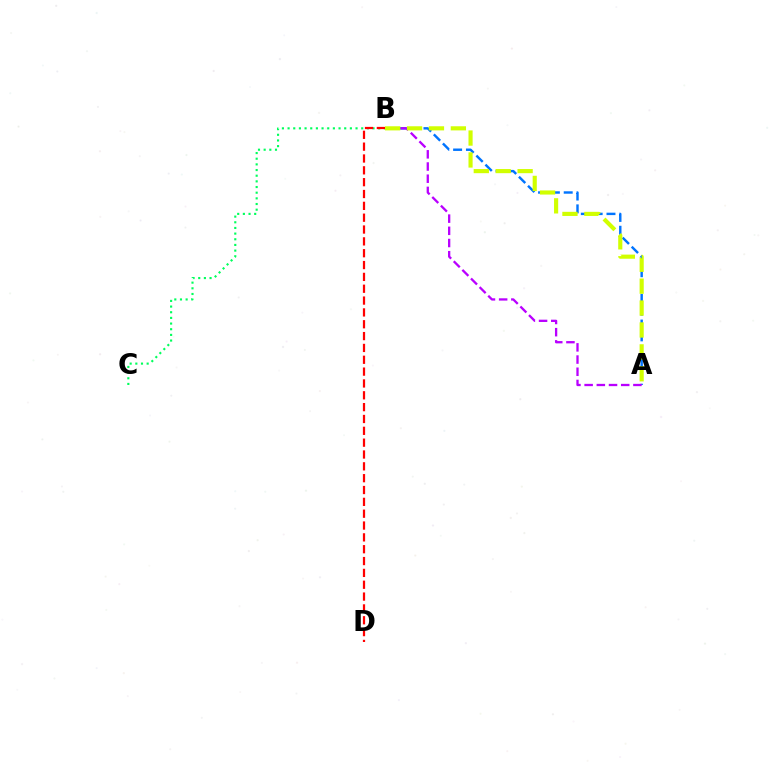{('A', 'B'): [{'color': '#0074ff', 'line_style': 'dashed', 'thickness': 1.74}, {'color': '#b900ff', 'line_style': 'dashed', 'thickness': 1.66}, {'color': '#d1ff00', 'line_style': 'dashed', 'thickness': 2.98}], ('B', 'C'): [{'color': '#00ff5c', 'line_style': 'dotted', 'thickness': 1.54}], ('B', 'D'): [{'color': '#ff0000', 'line_style': 'dashed', 'thickness': 1.61}]}